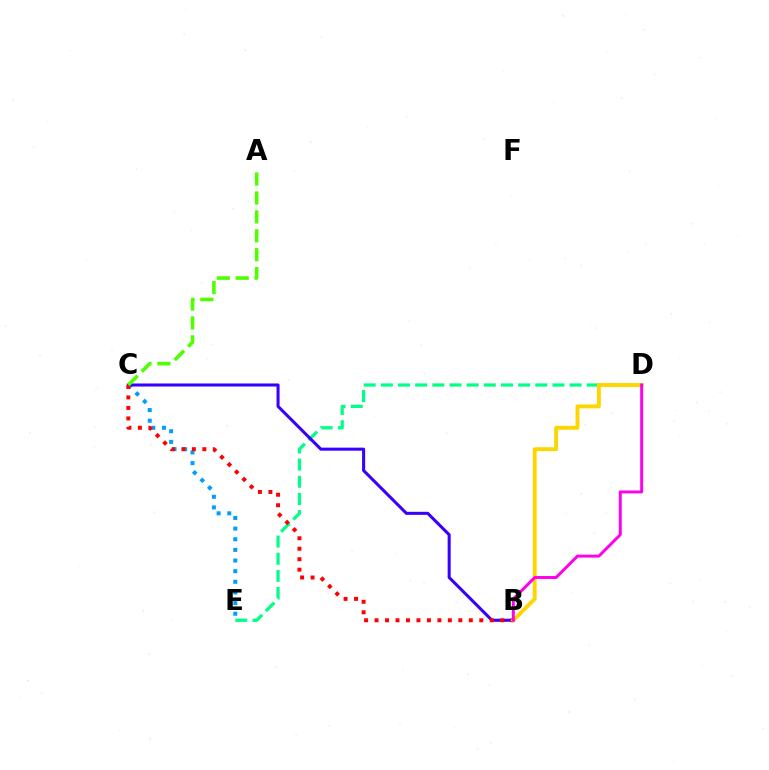{('D', 'E'): [{'color': '#00ff86', 'line_style': 'dashed', 'thickness': 2.33}], ('C', 'E'): [{'color': '#009eff', 'line_style': 'dotted', 'thickness': 2.89}], ('B', 'C'): [{'color': '#3700ff', 'line_style': 'solid', 'thickness': 2.19}, {'color': '#ff0000', 'line_style': 'dotted', 'thickness': 2.85}], ('B', 'D'): [{'color': '#ffd500', 'line_style': 'solid', 'thickness': 2.8}, {'color': '#ff00ed', 'line_style': 'solid', 'thickness': 2.13}], ('A', 'C'): [{'color': '#4fff00', 'line_style': 'dashed', 'thickness': 2.57}]}